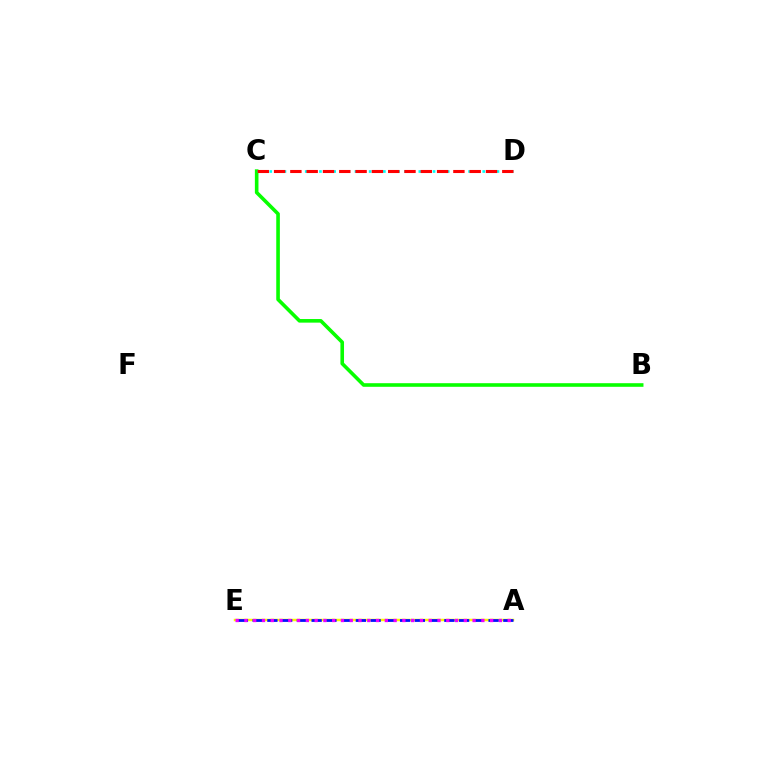{('B', 'C'): [{'color': '#08ff00', 'line_style': 'solid', 'thickness': 2.59}], ('A', 'E'): [{'color': '#fcf500', 'line_style': 'solid', 'thickness': 1.79}, {'color': '#0010ff', 'line_style': 'dashed', 'thickness': 2.0}, {'color': '#ee00ff', 'line_style': 'dotted', 'thickness': 2.38}], ('C', 'D'): [{'color': '#00fff6', 'line_style': 'dotted', 'thickness': 1.93}, {'color': '#ff0000', 'line_style': 'dashed', 'thickness': 2.21}]}